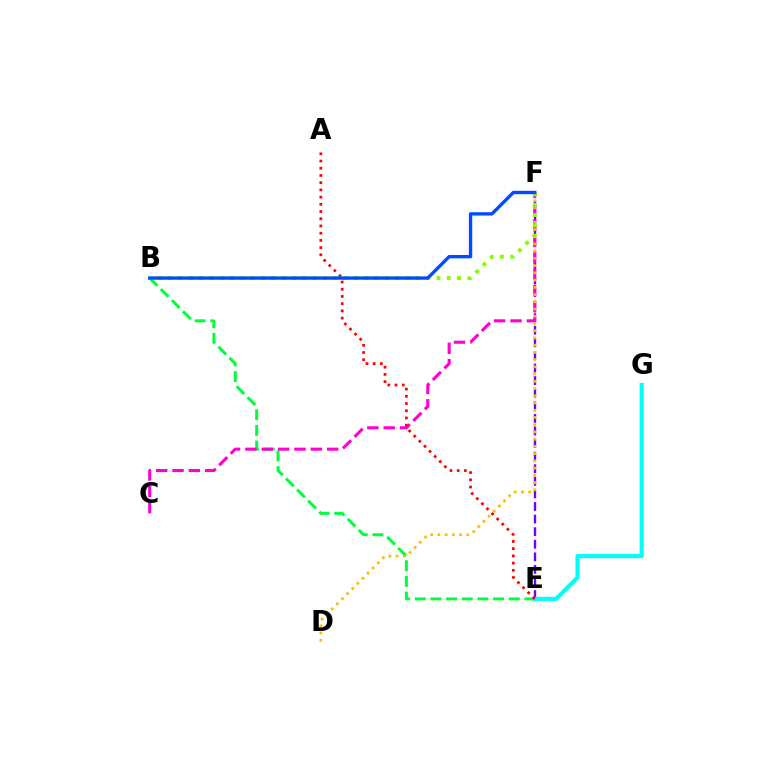{('B', 'E'): [{'color': '#00ff39', 'line_style': 'dashed', 'thickness': 2.13}], ('E', 'F'): [{'color': '#7200ff', 'line_style': 'dashed', 'thickness': 1.71}], ('E', 'G'): [{'color': '#00fff6', 'line_style': 'solid', 'thickness': 2.98}], ('C', 'F'): [{'color': '#ff00cf', 'line_style': 'dashed', 'thickness': 2.22}], ('A', 'E'): [{'color': '#ff0000', 'line_style': 'dotted', 'thickness': 1.96}], ('D', 'F'): [{'color': '#ffbd00', 'line_style': 'dotted', 'thickness': 1.96}], ('B', 'F'): [{'color': '#84ff00', 'line_style': 'dotted', 'thickness': 2.8}, {'color': '#004bff', 'line_style': 'solid', 'thickness': 2.42}]}